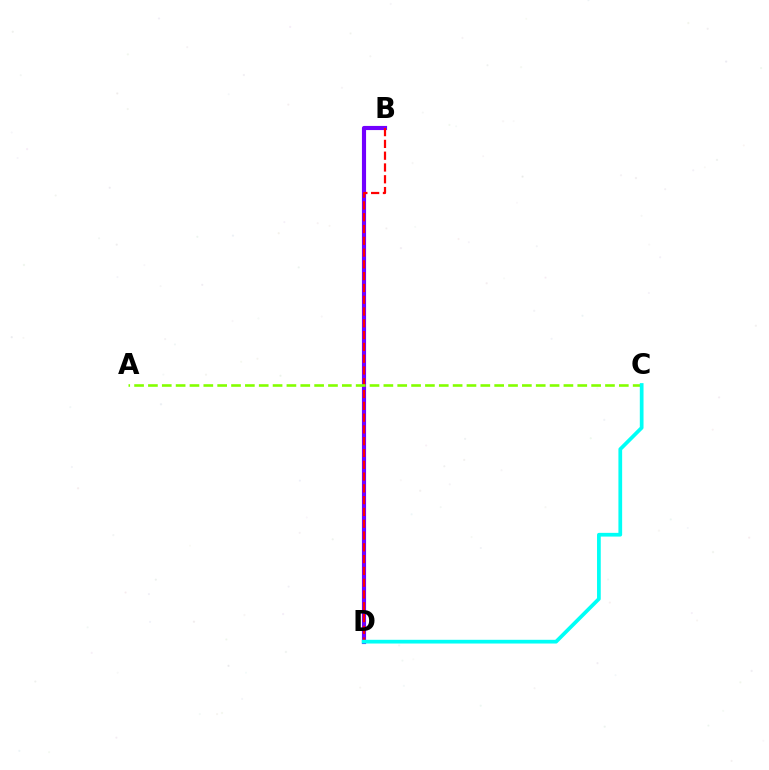{('B', 'D'): [{'color': '#7200ff', 'line_style': 'solid', 'thickness': 2.98}, {'color': '#ff0000', 'line_style': 'dashed', 'thickness': 1.6}], ('A', 'C'): [{'color': '#84ff00', 'line_style': 'dashed', 'thickness': 1.88}], ('C', 'D'): [{'color': '#00fff6', 'line_style': 'solid', 'thickness': 2.68}]}